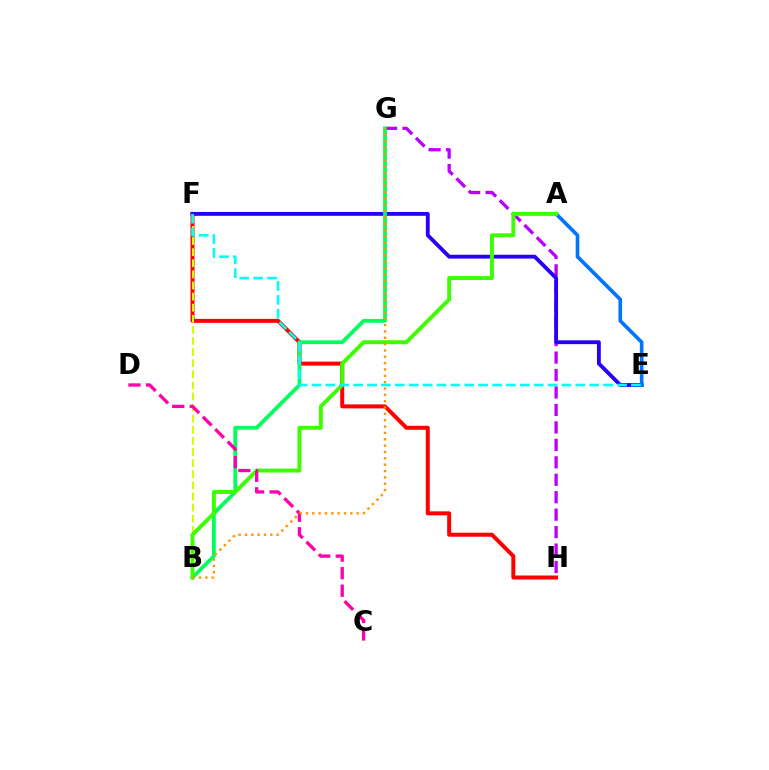{('F', 'H'): [{'color': '#ff0000', 'line_style': 'solid', 'thickness': 2.87}], ('G', 'H'): [{'color': '#b900ff', 'line_style': 'dashed', 'thickness': 2.37}], ('E', 'F'): [{'color': '#2500ff', 'line_style': 'solid', 'thickness': 2.76}, {'color': '#00fff6', 'line_style': 'dashed', 'thickness': 1.89}], ('B', 'G'): [{'color': '#00ff5c', 'line_style': 'solid', 'thickness': 2.73}, {'color': '#ff9400', 'line_style': 'dotted', 'thickness': 1.72}], ('B', 'F'): [{'color': '#d1ff00', 'line_style': 'dashed', 'thickness': 1.51}], ('A', 'E'): [{'color': '#0074ff', 'line_style': 'solid', 'thickness': 2.63}], ('A', 'B'): [{'color': '#3dff00', 'line_style': 'solid', 'thickness': 2.83}], ('C', 'D'): [{'color': '#ff00ac', 'line_style': 'dashed', 'thickness': 2.38}]}